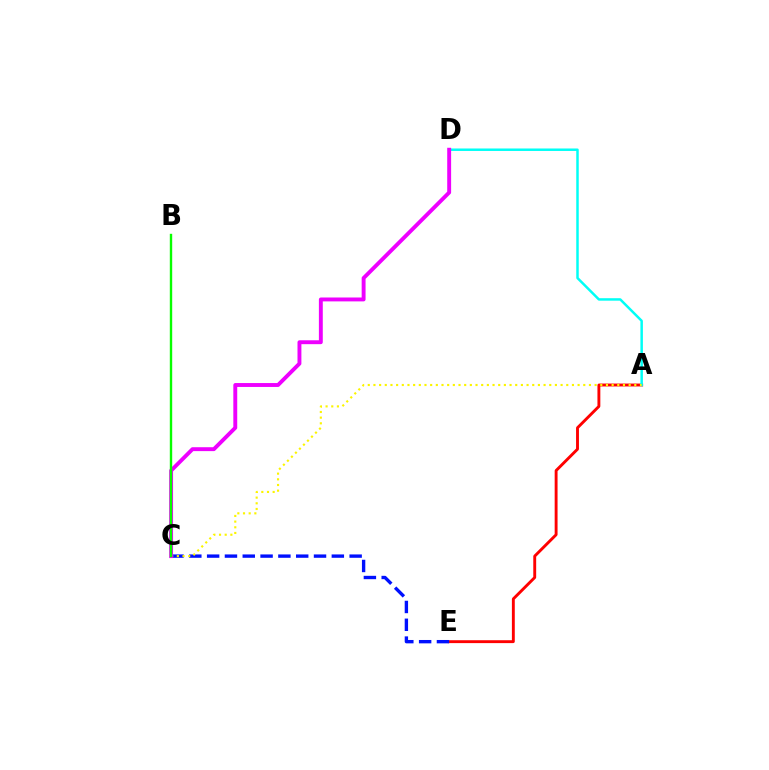{('A', 'E'): [{'color': '#ff0000', 'line_style': 'solid', 'thickness': 2.08}], ('C', 'E'): [{'color': '#0010ff', 'line_style': 'dashed', 'thickness': 2.42}], ('A', 'D'): [{'color': '#00fff6', 'line_style': 'solid', 'thickness': 1.79}], ('A', 'C'): [{'color': '#fcf500', 'line_style': 'dotted', 'thickness': 1.54}], ('C', 'D'): [{'color': '#ee00ff', 'line_style': 'solid', 'thickness': 2.81}], ('B', 'C'): [{'color': '#08ff00', 'line_style': 'solid', 'thickness': 1.72}]}